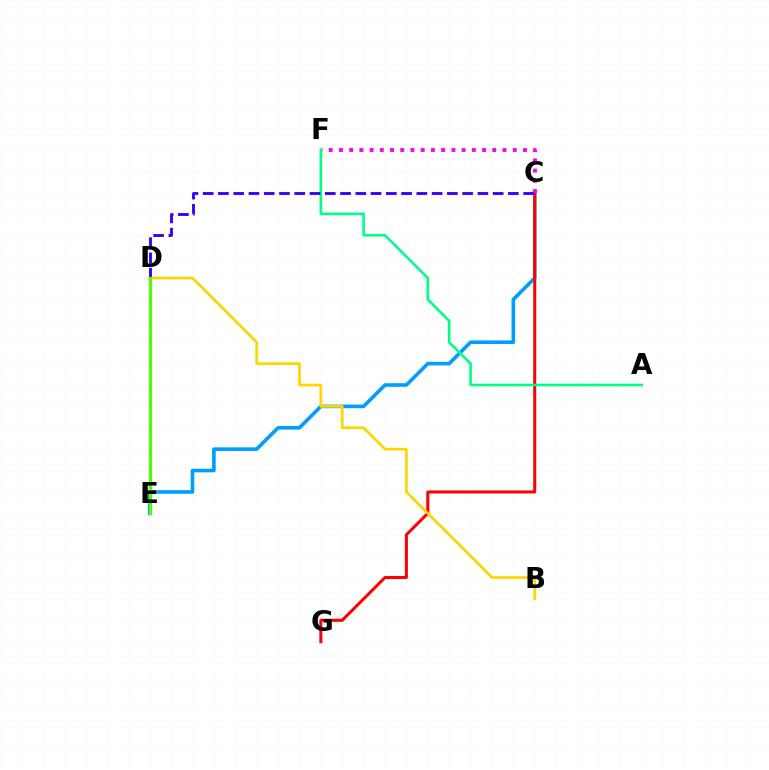{('C', 'E'): [{'color': '#009eff', 'line_style': 'solid', 'thickness': 2.61}], ('C', 'G'): [{'color': '#ff0000', 'line_style': 'solid', 'thickness': 2.18}], ('C', 'F'): [{'color': '#ff00ed', 'line_style': 'dotted', 'thickness': 2.78}], ('A', 'F'): [{'color': '#00ff86', 'line_style': 'solid', 'thickness': 1.88}], ('B', 'D'): [{'color': '#ffd500', 'line_style': 'solid', 'thickness': 1.95}], ('C', 'D'): [{'color': '#3700ff', 'line_style': 'dashed', 'thickness': 2.07}], ('D', 'E'): [{'color': '#4fff00', 'line_style': 'solid', 'thickness': 2.29}]}